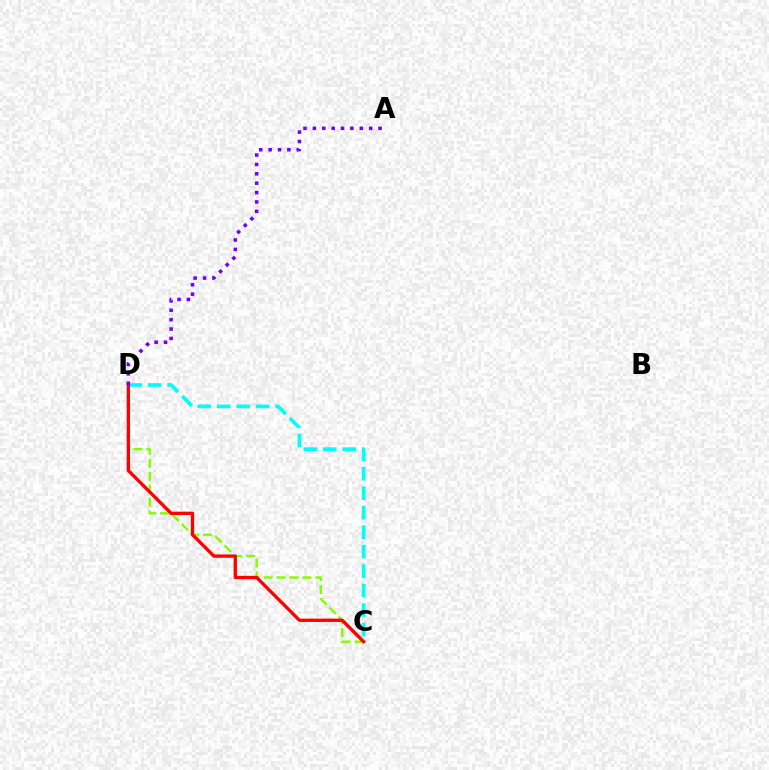{('C', 'D'): [{'color': '#84ff00', 'line_style': 'dashed', 'thickness': 1.76}, {'color': '#00fff6', 'line_style': 'dashed', 'thickness': 2.65}, {'color': '#ff0000', 'line_style': 'solid', 'thickness': 2.39}], ('A', 'D'): [{'color': '#7200ff', 'line_style': 'dotted', 'thickness': 2.55}]}